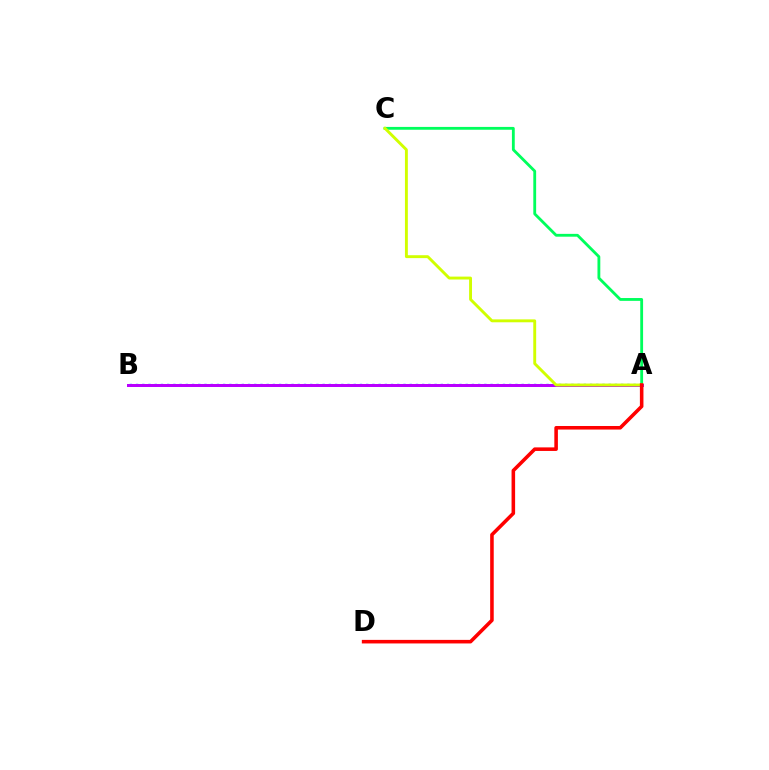{('A', 'B'): [{'color': '#0074ff', 'line_style': 'dotted', 'thickness': 1.69}, {'color': '#b900ff', 'line_style': 'solid', 'thickness': 2.16}], ('A', 'C'): [{'color': '#00ff5c', 'line_style': 'solid', 'thickness': 2.04}, {'color': '#d1ff00', 'line_style': 'solid', 'thickness': 2.09}], ('A', 'D'): [{'color': '#ff0000', 'line_style': 'solid', 'thickness': 2.57}]}